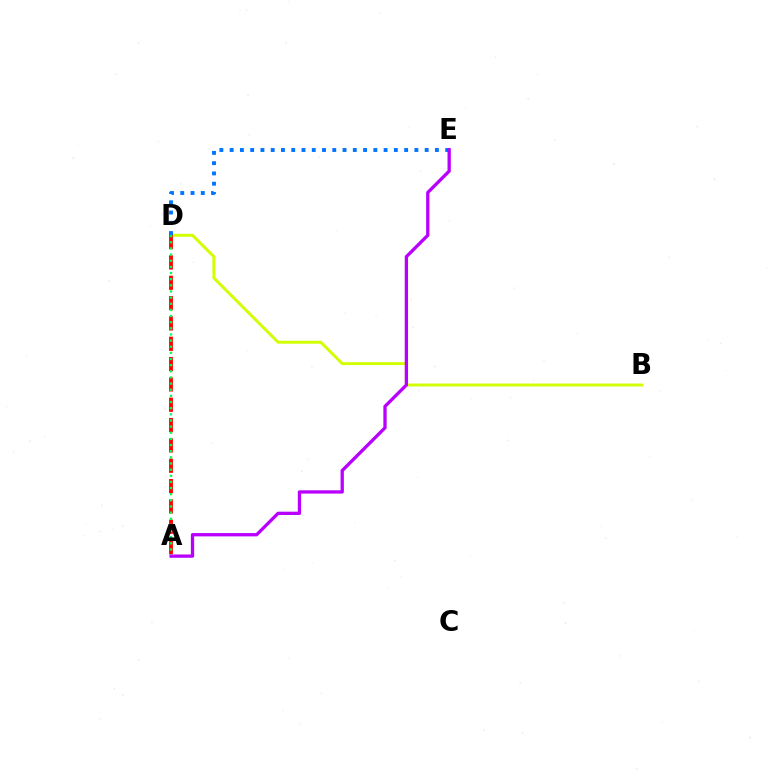{('B', 'D'): [{'color': '#d1ff00', 'line_style': 'solid', 'thickness': 2.11}], ('D', 'E'): [{'color': '#0074ff', 'line_style': 'dotted', 'thickness': 2.79}], ('A', 'D'): [{'color': '#ff0000', 'line_style': 'dashed', 'thickness': 2.76}, {'color': '#00ff5c', 'line_style': 'dotted', 'thickness': 1.67}], ('A', 'E'): [{'color': '#b900ff', 'line_style': 'solid', 'thickness': 2.37}]}